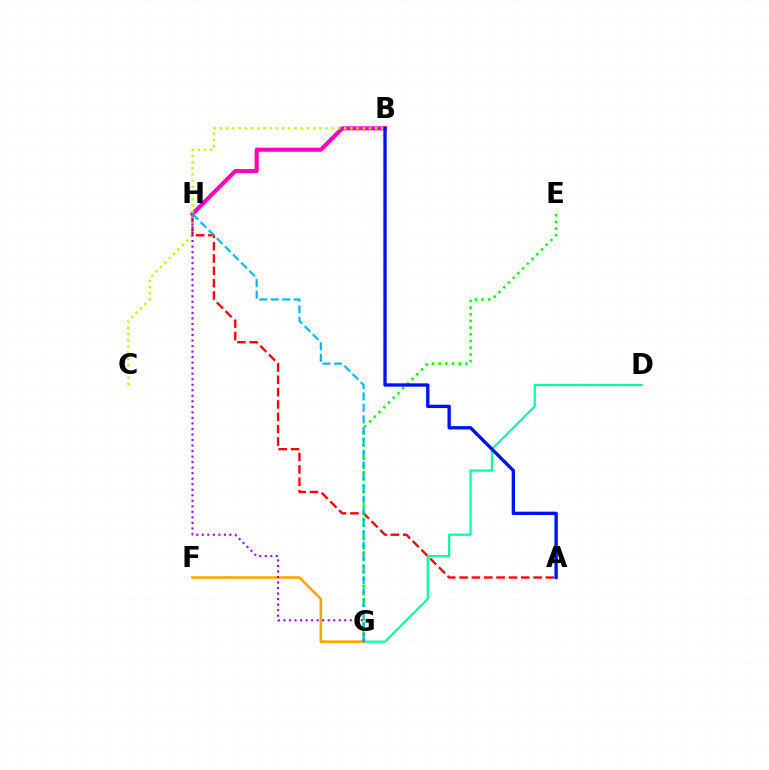{('A', 'H'): [{'color': '#ff0000', 'line_style': 'dashed', 'thickness': 1.68}], ('B', 'H'): [{'color': '#ff00bd', 'line_style': 'solid', 'thickness': 2.93}], ('D', 'G'): [{'color': '#00ff9d', 'line_style': 'solid', 'thickness': 1.57}], ('F', 'G'): [{'color': '#ffa500', 'line_style': 'solid', 'thickness': 1.89}], ('E', 'G'): [{'color': '#08ff00', 'line_style': 'dotted', 'thickness': 1.82}], ('B', 'C'): [{'color': '#b3ff00', 'line_style': 'dotted', 'thickness': 1.69}], ('G', 'H'): [{'color': '#9b00ff', 'line_style': 'dotted', 'thickness': 1.5}, {'color': '#00b5ff', 'line_style': 'dashed', 'thickness': 1.56}], ('A', 'B'): [{'color': '#0010ff', 'line_style': 'solid', 'thickness': 2.4}]}